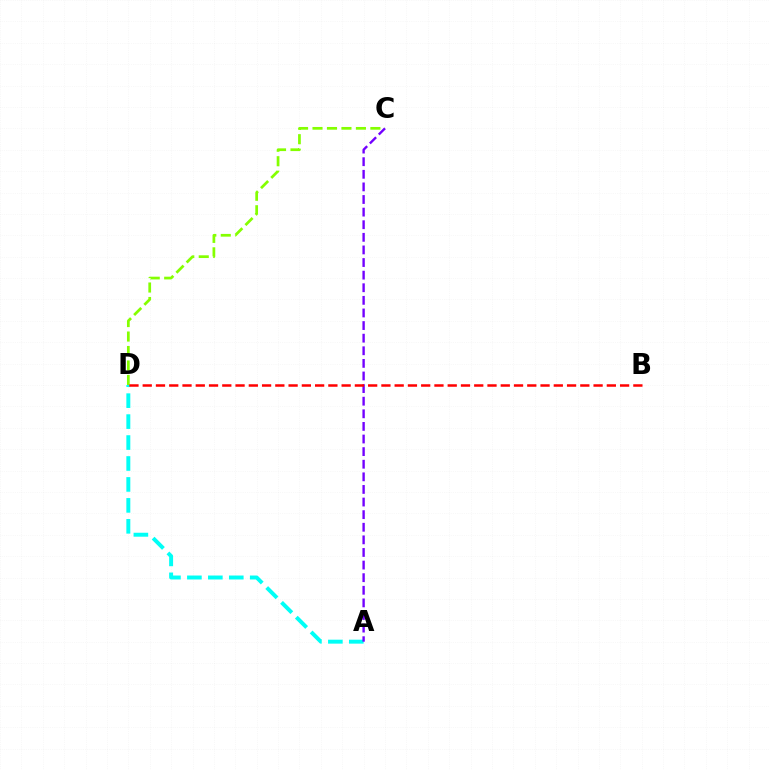{('C', 'D'): [{'color': '#84ff00', 'line_style': 'dashed', 'thickness': 1.97}], ('A', 'D'): [{'color': '#00fff6', 'line_style': 'dashed', 'thickness': 2.85}], ('A', 'C'): [{'color': '#7200ff', 'line_style': 'dashed', 'thickness': 1.71}], ('B', 'D'): [{'color': '#ff0000', 'line_style': 'dashed', 'thickness': 1.8}]}